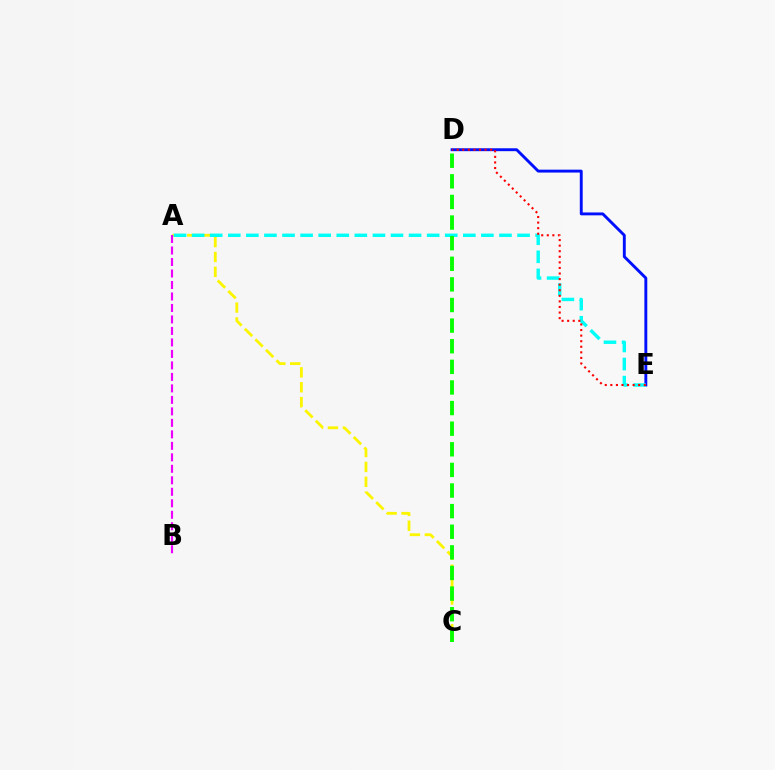{('A', 'C'): [{'color': '#fcf500', 'line_style': 'dashed', 'thickness': 2.02}], ('D', 'E'): [{'color': '#0010ff', 'line_style': 'solid', 'thickness': 2.09}, {'color': '#ff0000', 'line_style': 'dotted', 'thickness': 1.51}], ('A', 'E'): [{'color': '#00fff6', 'line_style': 'dashed', 'thickness': 2.46}], ('C', 'D'): [{'color': '#08ff00', 'line_style': 'dashed', 'thickness': 2.8}], ('A', 'B'): [{'color': '#ee00ff', 'line_style': 'dashed', 'thickness': 1.56}]}